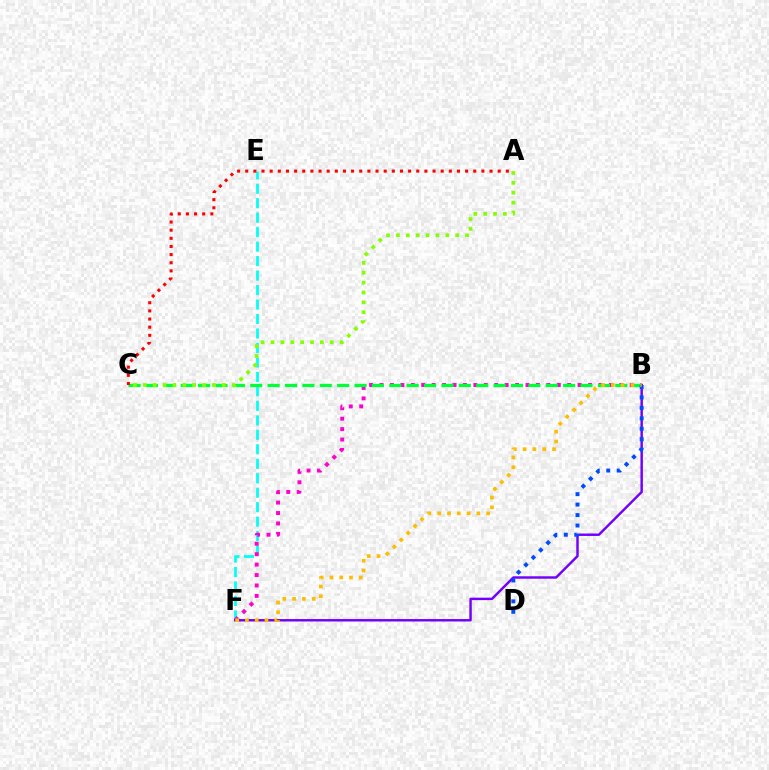{('E', 'F'): [{'color': '#00fff6', 'line_style': 'dashed', 'thickness': 1.97}], ('B', 'F'): [{'color': '#ff00cf', 'line_style': 'dotted', 'thickness': 2.83}, {'color': '#7200ff', 'line_style': 'solid', 'thickness': 1.76}, {'color': '#ffbd00', 'line_style': 'dotted', 'thickness': 2.66}], ('B', 'C'): [{'color': '#00ff39', 'line_style': 'dashed', 'thickness': 2.36}], ('B', 'D'): [{'color': '#004bff', 'line_style': 'dotted', 'thickness': 2.84}], ('A', 'C'): [{'color': '#84ff00', 'line_style': 'dotted', 'thickness': 2.68}, {'color': '#ff0000', 'line_style': 'dotted', 'thickness': 2.21}]}